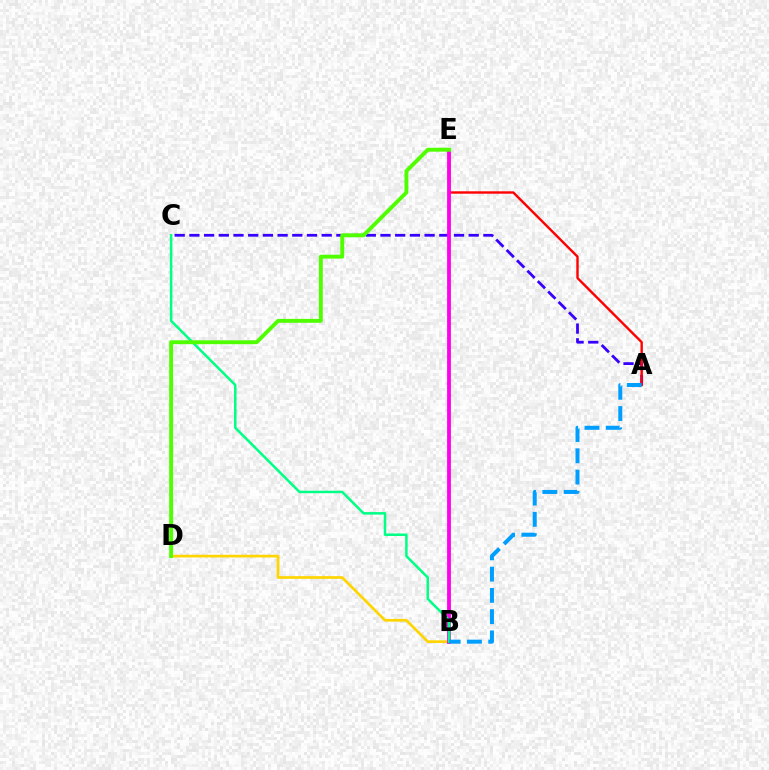{('A', 'C'): [{'color': '#3700ff', 'line_style': 'dashed', 'thickness': 2.0}], ('A', 'E'): [{'color': '#ff0000', 'line_style': 'solid', 'thickness': 1.72}], ('B', 'D'): [{'color': '#ffd500', 'line_style': 'solid', 'thickness': 1.94}], ('B', 'E'): [{'color': '#ff00ed', 'line_style': 'solid', 'thickness': 2.75}], ('B', 'C'): [{'color': '#00ff86', 'line_style': 'solid', 'thickness': 1.81}], ('D', 'E'): [{'color': '#4fff00', 'line_style': 'solid', 'thickness': 2.8}], ('A', 'B'): [{'color': '#009eff', 'line_style': 'dashed', 'thickness': 2.89}]}